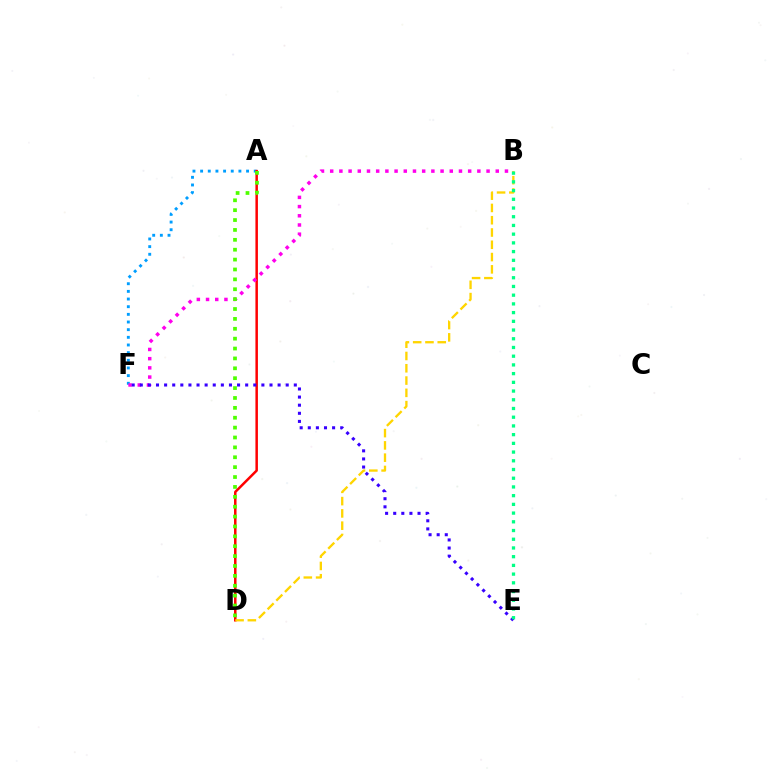{('A', 'F'): [{'color': '#009eff', 'line_style': 'dotted', 'thickness': 2.08}], ('A', 'D'): [{'color': '#ff0000', 'line_style': 'solid', 'thickness': 1.8}, {'color': '#4fff00', 'line_style': 'dotted', 'thickness': 2.69}], ('B', 'D'): [{'color': '#ffd500', 'line_style': 'dashed', 'thickness': 1.67}], ('B', 'F'): [{'color': '#ff00ed', 'line_style': 'dotted', 'thickness': 2.5}], ('E', 'F'): [{'color': '#3700ff', 'line_style': 'dotted', 'thickness': 2.2}], ('B', 'E'): [{'color': '#00ff86', 'line_style': 'dotted', 'thickness': 2.37}]}